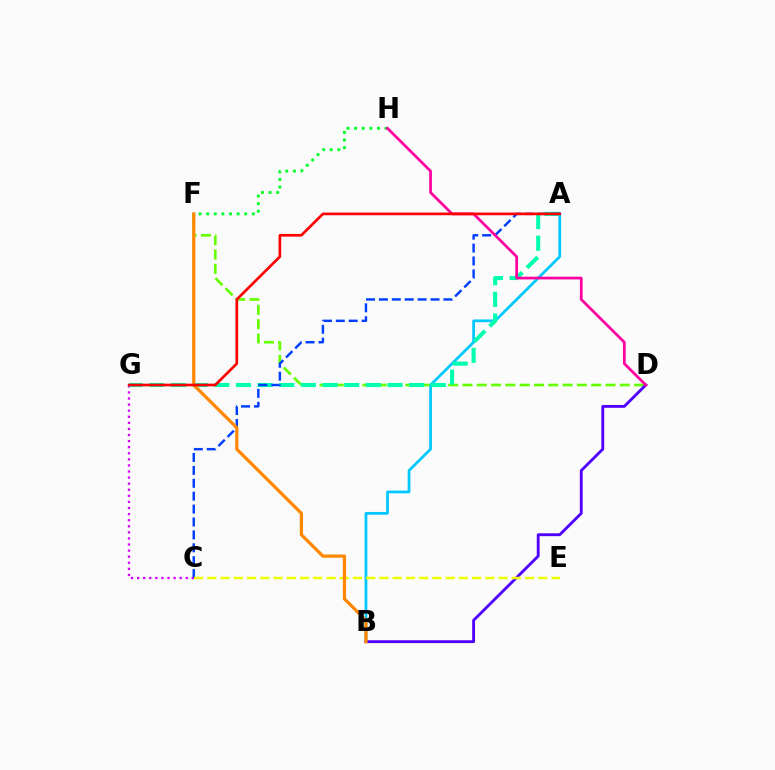{('A', 'B'): [{'color': '#00c7ff', 'line_style': 'solid', 'thickness': 1.98}], ('D', 'F'): [{'color': '#66ff00', 'line_style': 'dashed', 'thickness': 1.94}], ('C', 'G'): [{'color': '#d600ff', 'line_style': 'dotted', 'thickness': 1.65}], ('A', 'G'): [{'color': '#00ffaf', 'line_style': 'dashed', 'thickness': 2.94}, {'color': '#ff0000', 'line_style': 'solid', 'thickness': 1.92}], ('A', 'C'): [{'color': '#003fff', 'line_style': 'dashed', 'thickness': 1.75}], ('F', 'H'): [{'color': '#00ff27', 'line_style': 'dotted', 'thickness': 2.07}], ('B', 'D'): [{'color': '#4f00ff', 'line_style': 'solid', 'thickness': 2.05}], ('D', 'H'): [{'color': '#ff00a0', 'line_style': 'solid', 'thickness': 1.97}], ('C', 'E'): [{'color': '#eeff00', 'line_style': 'dashed', 'thickness': 1.8}], ('B', 'F'): [{'color': '#ff8800', 'line_style': 'solid', 'thickness': 2.34}]}